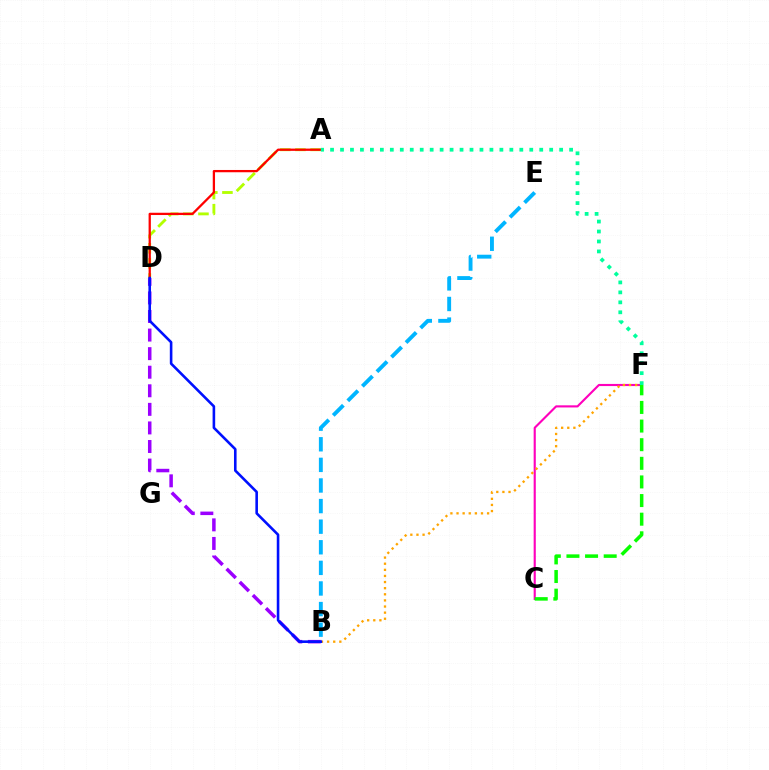{('C', 'F'): [{'color': '#ff00bd', 'line_style': 'solid', 'thickness': 1.53}, {'color': '#08ff00', 'line_style': 'dashed', 'thickness': 2.53}], ('B', 'F'): [{'color': '#ffa500', 'line_style': 'dotted', 'thickness': 1.66}], ('A', 'D'): [{'color': '#b3ff00', 'line_style': 'dashed', 'thickness': 2.05}, {'color': '#ff0000', 'line_style': 'solid', 'thickness': 1.64}], ('B', 'D'): [{'color': '#9b00ff', 'line_style': 'dashed', 'thickness': 2.52}, {'color': '#0010ff', 'line_style': 'solid', 'thickness': 1.87}], ('B', 'E'): [{'color': '#00b5ff', 'line_style': 'dashed', 'thickness': 2.8}], ('A', 'F'): [{'color': '#00ff9d', 'line_style': 'dotted', 'thickness': 2.71}]}